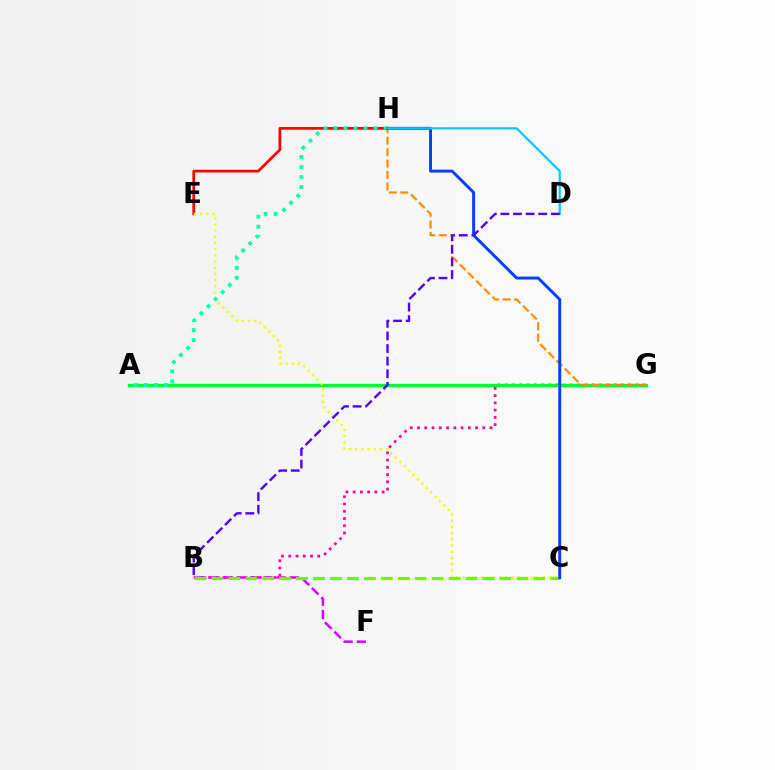{('B', 'G'): [{'color': '#ff00a0', 'line_style': 'dotted', 'thickness': 1.97}], ('A', 'G'): [{'color': '#00ff27', 'line_style': 'solid', 'thickness': 2.41}], ('G', 'H'): [{'color': '#ff8800', 'line_style': 'dashed', 'thickness': 1.55}], ('E', 'H'): [{'color': '#ff0000', 'line_style': 'solid', 'thickness': 1.98}], ('B', 'F'): [{'color': '#d600ff', 'line_style': 'dashed', 'thickness': 1.8}], ('C', 'E'): [{'color': '#eeff00', 'line_style': 'dotted', 'thickness': 1.68}], ('A', 'H'): [{'color': '#00ffaf', 'line_style': 'dotted', 'thickness': 2.72}], ('B', 'C'): [{'color': '#66ff00', 'line_style': 'dashed', 'thickness': 2.3}], ('C', 'H'): [{'color': '#003fff', 'line_style': 'solid', 'thickness': 2.1}], ('D', 'H'): [{'color': '#00c7ff', 'line_style': 'solid', 'thickness': 1.59}], ('B', 'D'): [{'color': '#4f00ff', 'line_style': 'dashed', 'thickness': 1.71}]}